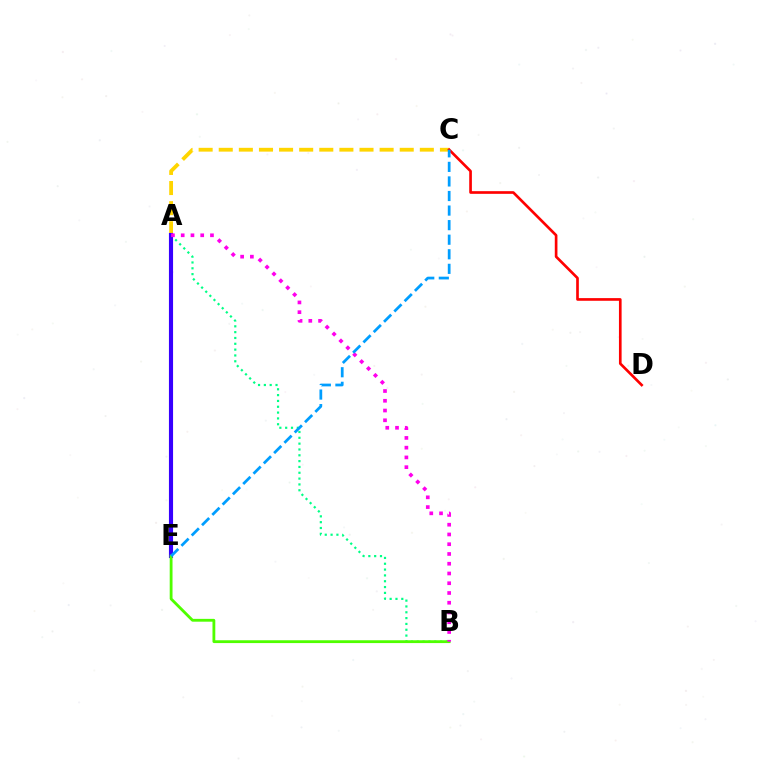{('A', 'C'): [{'color': '#ffd500', 'line_style': 'dashed', 'thickness': 2.73}], ('A', 'B'): [{'color': '#00ff86', 'line_style': 'dotted', 'thickness': 1.58}, {'color': '#ff00ed', 'line_style': 'dotted', 'thickness': 2.65}], ('C', 'D'): [{'color': '#ff0000', 'line_style': 'solid', 'thickness': 1.92}], ('A', 'E'): [{'color': '#3700ff', 'line_style': 'solid', 'thickness': 2.97}], ('B', 'E'): [{'color': '#4fff00', 'line_style': 'solid', 'thickness': 2.03}], ('C', 'E'): [{'color': '#009eff', 'line_style': 'dashed', 'thickness': 1.98}]}